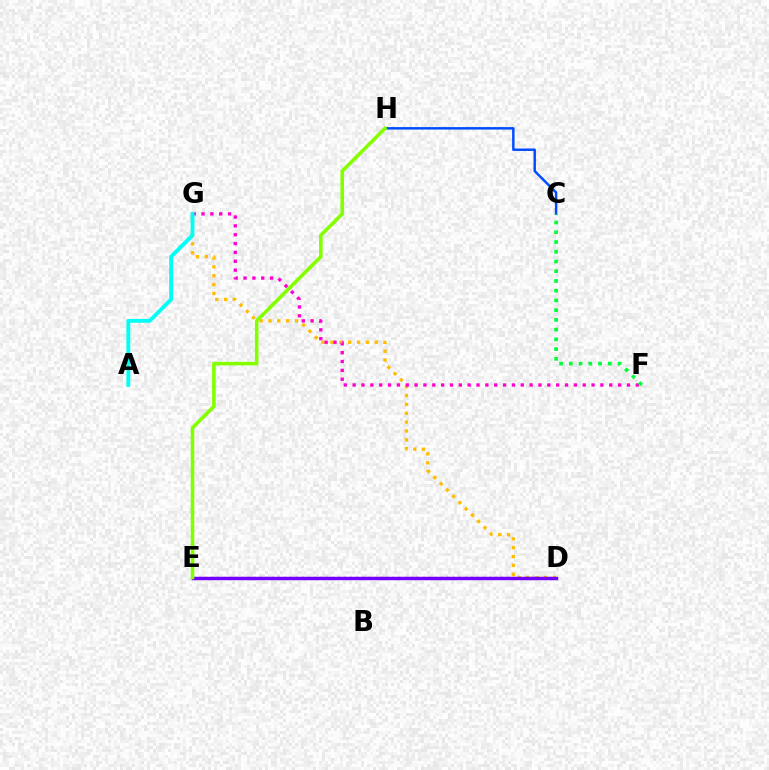{('D', 'G'): [{'color': '#ffbd00', 'line_style': 'dotted', 'thickness': 2.41}], ('D', 'E'): [{'color': '#ff0000', 'line_style': 'dotted', 'thickness': 1.64}, {'color': '#7200ff', 'line_style': 'solid', 'thickness': 2.47}], ('F', 'G'): [{'color': '#ff00cf', 'line_style': 'dotted', 'thickness': 2.4}], ('C', 'H'): [{'color': '#004bff', 'line_style': 'solid', 'thickness': 1.77}], ('E', 'H'): [{'color': '#84ff00', 'line_style': 'solid', 'thickness': 2.58}], ('C', 'F'): [{'color': '#00ff39', 'line_style': 'dotted', 'thickness': 2.65}], ('A', 'G'): [{'color': '#00fff6', 'line_style': 'solid', 'thickness': 2.78}]}